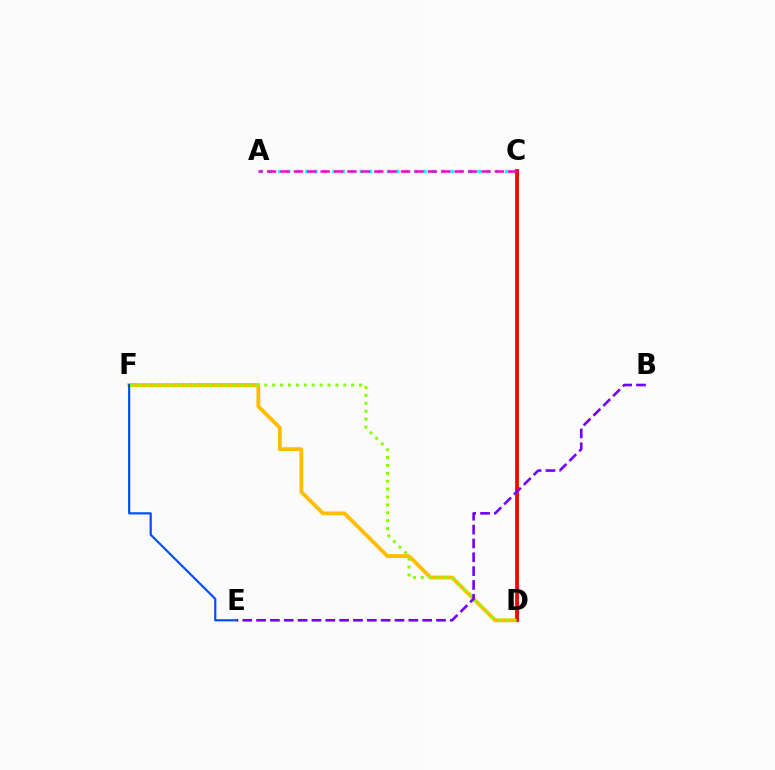{('C', 'D'): [{'color': '#00ff39', 'line_style': 'solid', 'thickness': 2.07}, {'color': '#ff0000', 'line_style': 'solid', 'thickness': 2.71}], ('A', 'C'): [{'color': '#00fff6', 'line_style': 'dotted', 'thickness': 2.47}, {'color': '#ff00cf', 'line_style': 'dashed', 'thickness': 1.82}], ('D', 'F'): [{'color': '#ffbd00', 'line_style': 'solid', 'thickness': 2.76}, {'color': '#84ff00', 'line_style': 'dotted', 'thickness': 2.15}], ('E', 'F'): [{'color': '#004bff', 'line_style': 'solid', 'thickness': 1.56}], ('B', 'E'): [{'color': '#7200ff', 'line_style': 'dashed', 'thickness': 1.88}]}